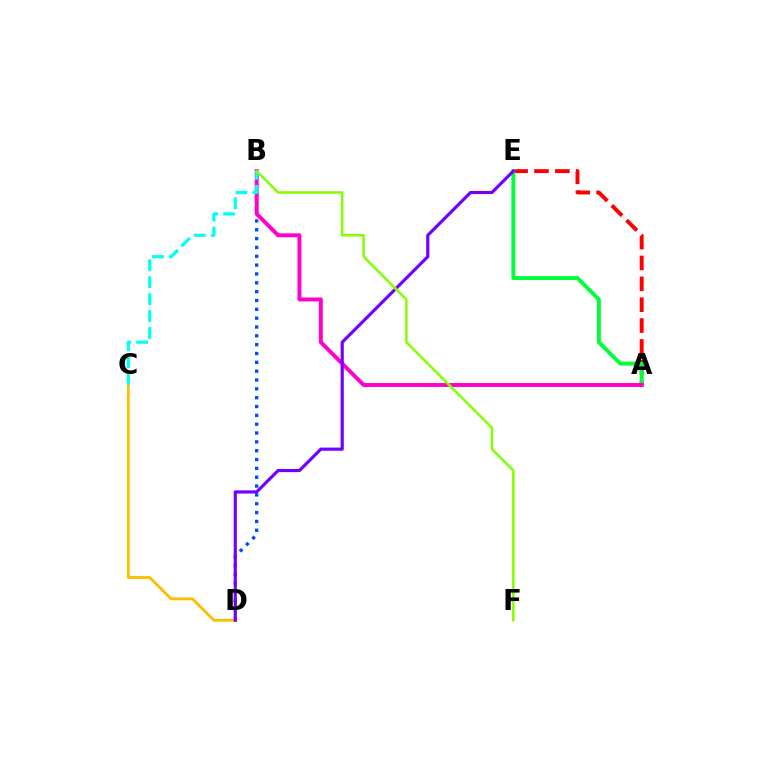{('B', 'D'): [{'color': '#004bff', 'line_style': 'dotted', 'thickness': 2.4}], ('A', 'E'): [{'color': '#ff0000', 'line_style': 'dashed', 'thickness': 2.84}, {'color': '#00ff39', 'line_style': 'solid', 'thickness': 2.83}], ('C', 'D'): [{'color': '#ffbd00', 'line_style': 'solid', 'thickness': 2.03}], ('A', 'B'): [{'color': '#ff00cf', 'line_style': 'solid', 'thickness': 2.84}], ('B', 'C'): [{'color': '#00fff6', 'line_style': 'dashed', 'thickness': 2.3}], ('D', 'E'): [{'color': '#7200ff', 'line_style': 'solid', 'thickness': 2.27}], ('B', 'F'): [{'color': '#84ff00', 'line_style': 'solid', 'thickness': 1.82}]}